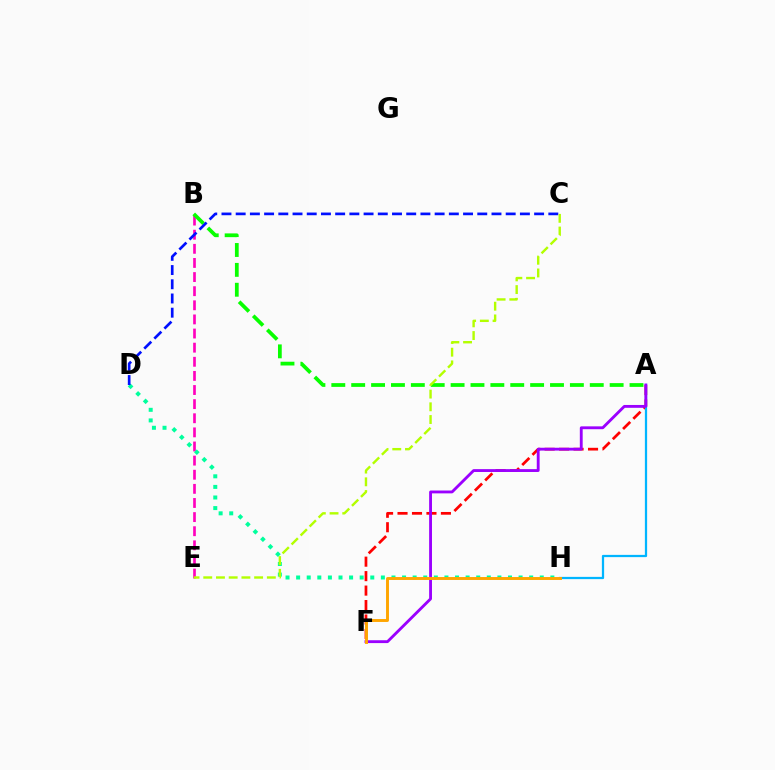{('B', 'E'): [{'color': '#ff00bd', 'line_style': 'dashed', 'thickness': 1.92}], ('A', 'F'): [{'color': '#ff0000', 'line_style': 'dashed', 'thickness': 1.96}, {'color': '#9b00ff', 'line_style': 'solid', 'thickness': 2.05}], ('D', 'H'): [{'color': '#00ff9d', 'line_style': 'dotted', 'thickness': 2.88}], ('A', 'B'): [{'color': '#08ff00', 'line_style': 'dashed', 'thickness': 2.7}], ('C', 'D'): [{'color': '#0010ff', 'line_style': 'dashed', 'thickness': 1.93}], ('A', 'H'): [{'color': '#00b5ff', 'line_style': 'solid', 'thickness': 1.62}], ('F', 'H'): [{'color': '#ffa500', 'line_style': 'solid', 'thickness': 2.1}], ('C', 'E'): [{'color': '#b3ff00', 'line_style': 'dashed', 'thickness': 1.73}]}